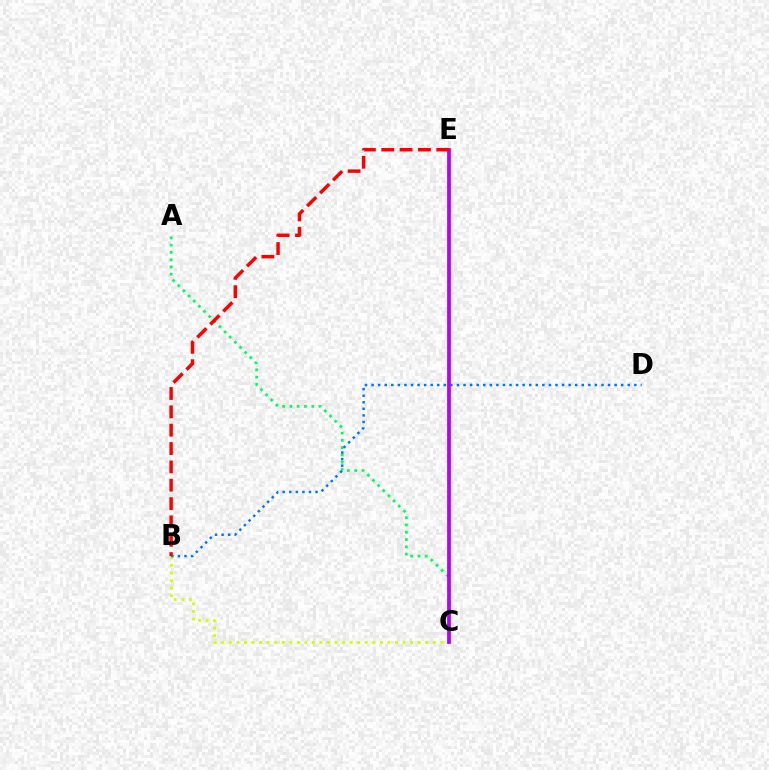{('A', 'C'): [{'color': '#00ff5c', 'line_style': 'dotted', 'thickness': 1.98}], ('B', 'C'): [{'color': '#d1ff00', 'line_style': 'dotted', 'thickness': 2.05}], ('B', 'D'): [{'color': '#0074ff', 'line_style': 'dotted', 'thickness': 1.78}], ('C', 'E'): [{'color': '#b900ff', 'line_style': 'solid', 'thickness': 2.72}], ('B', 'E'): [{'color': '#ff0000', 'line_style': 'dashed', 'thickness': 2.49}]}